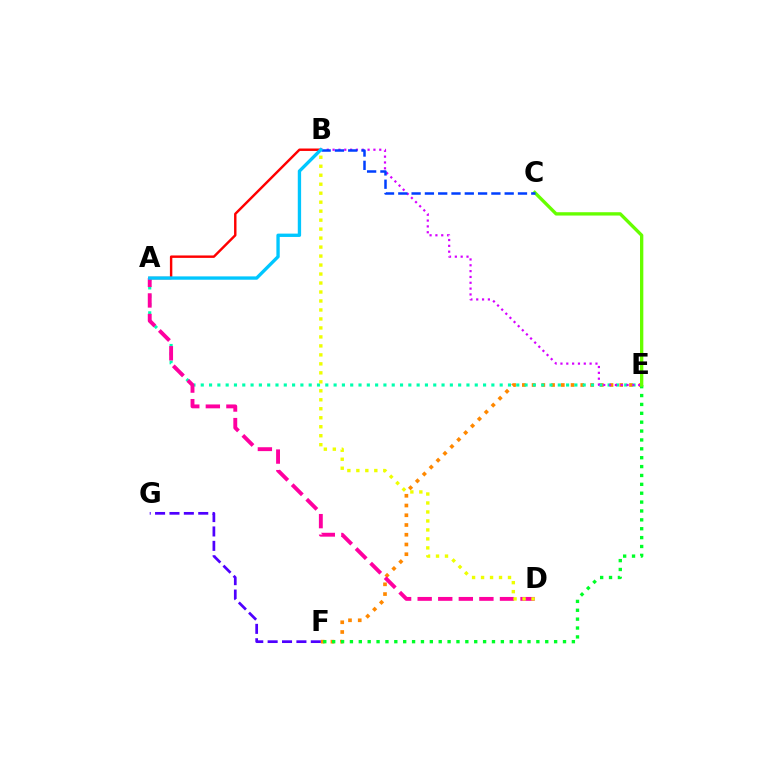{('E', 'F'): [{'color': '#ff8800', 'line_style': 'dotted', 'thickness': 2.65}, {'color': '#00ff27', 'line_style': 'dotted', 'thickness': 2.41}], ('A', 'E'): [{'color': '#00ffaf', 'line_style': 'dotted', 'thickness': 2.26}], ('B', 'E'): [{'color': '#d600ff', 'line_style': 'dotted', 'thickness': 1.58}], ('C', 'E'): [{'color': '#66ff00', 'line_style': 'solid', 'thickness': 2.4}], ('A', 'B'): [{'color': '#ff0000', 'line_style': 'solid', 'thickness': 1.75}, {'color': '#00c7ff', 'line_style': 'solid', 'thickness': 2.4}], ('A', 'D'): [{'color': '#ff00a0', 'line_style': 'dashed', 'thickness': 2.79}], ('F', 'G'): [{'color': '#4f00ff', 'line_style': 'dashed', 'thickness': 1.95}], ('B', 'D'): [{'color': '#eeff00', 'line_style': 'dotted', 'thickness': 2.44}], ('B', 'C'): [{'color': '#003fff', 'line_style': 'dashed', 'thickness': 1.81}]}